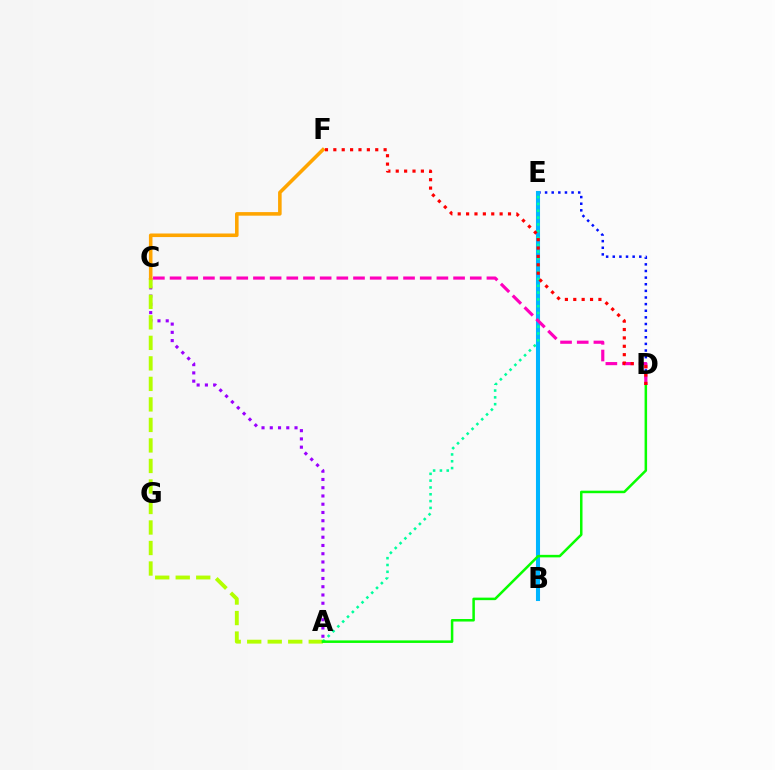{('D', 'E'): [{'color': '#0010ff', 'line_style': 'dotted', 'thickness': 1.8}], ('B', 'E'): [{'color': '#00b5ff', 'line_style': 'solid', 'thickness': 2.93}], ('A', 'C'): [{'color': '#9b00ff', 'line_style': 'dotted', 'thickness': 2.24}, {'color': '#b3ff00', 'line_style': 'dashed', 'thickness': 2.79}], ('A', 'E'): [{'color': '#00ff9d', 'line_style': 'dotted', 'thickness': 1.85}], ('C', 'F'): [{'color': '#ffa500', 'line_style': 'solid', 'thickness': 2.57}], ('A', 'D'): [{'color': '#08ff00', 'line_style': 'solid', 'thickness': 1.81}], ('C', 'D'): [{'color': '#ff00bd', 'line_style': 'dashed', 'thickness': 2.27}], ('D', 'F'): [{'color': '#ff0000', 'line_style': 'dotted', 'thickness': 2.28}]}